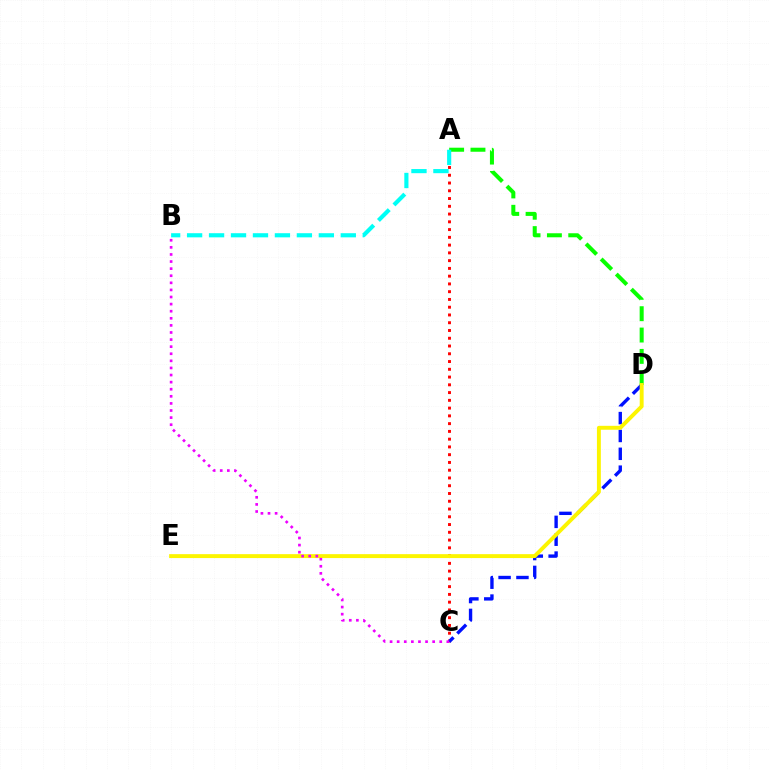{('A', 'C'): [{'color': '#ff0000', 'line_style': 'dotted', 'thickness': 2.11}], ('C', 'D'): [{'color': '#0010ff', 'line_style': 'dashed', 'thickness': 2.43}], ('A', 'D'): [{'color': '#08ff00', 'line_style': 'dashed', 'thickness': 2.9}], ('A', 'B'): [{'color': '#00fff6', 'line_style': 'dashed', 'thickness': 2.98}], ('D', 'E'): [{'color': '#fcf500', 'line_style': 'solid', 'thickness': 2.82}], ('B', 'C'): [{'color': '#ee00ff', 'line_style': 'dotted', 'thickness': 1.93}]}